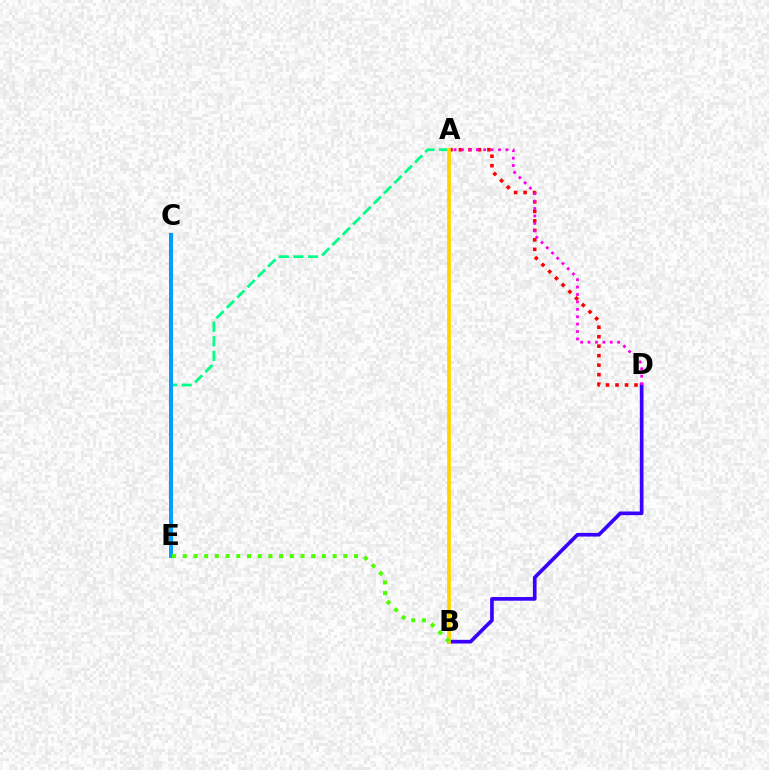{('A', 'E'): [{'color': '#00ff86', 'line_style': 'dashed', 'thickness': 1.99}], ('B', 'D'): [{'color': '#3700ff', 'line_style': 'solid', 'thickness': 2.65}], ('A', 'D'): [{'color': '#ff0000', 'line_style': 'dotted', 'thickness': 2.58}, {'color': '#ff00ed', 'line_style': 'dotted', 'thickness': 2.01}], ('C', 'E'): [{'color': '#009eff', 'line_style': 'solid', 'thickness': 2.87}], ('A', 'B'): [{'color': '#ffd500', 'line_style': 'solid', 'thickness': 2.67}], ('B', 'E'): [{'color': '#4fff00', 'line_style': 'dotted', 'thickness': 2.91}]}